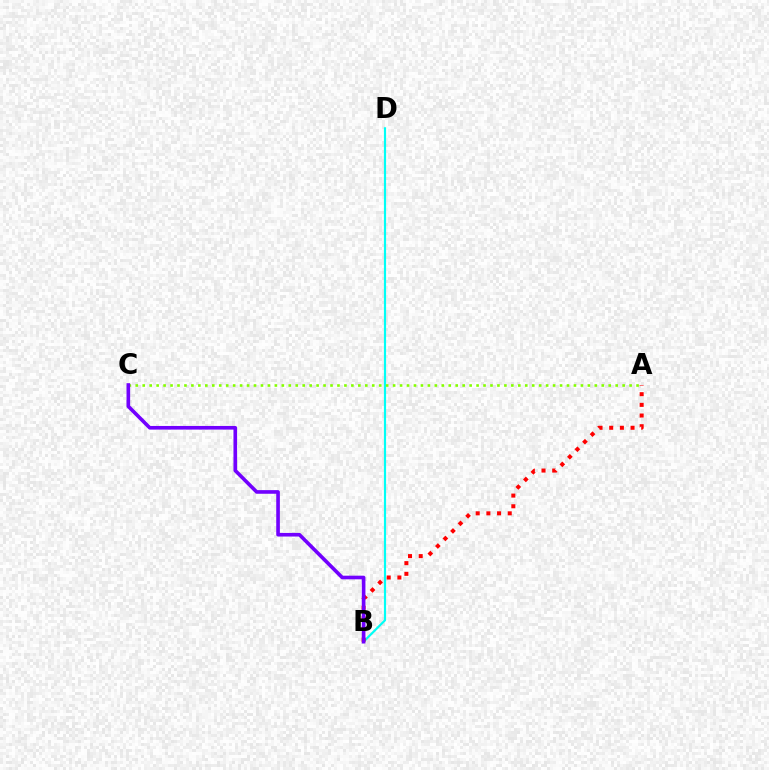{('B', 'D'): [{'color': '#00fff6', 'line_style': 'solid', 'thickness': 1.56}], ('A', 'B'): [{'color': '#ff0000', 'line_style': 'dotted', 'thickness': 2.9}], ('A', 'C'): [{'color': '#84ff00', 'line_style': 'dotted', 'thickness': 1.89}], ('B', 'C'): [{'color': '#7200ff', 'line_style': 'solid', 'thickness': 2.62}]}